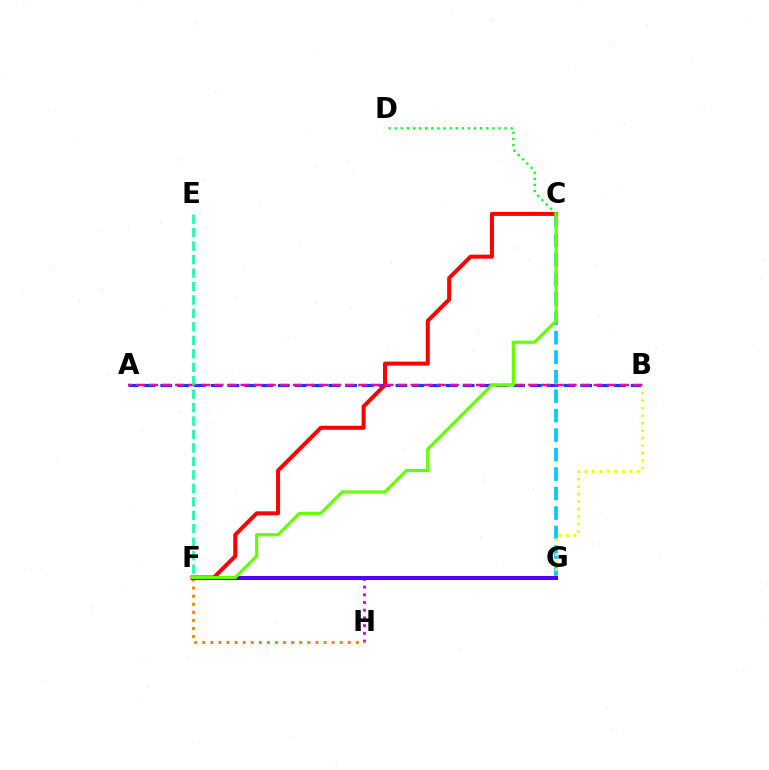{('F', 'H'): [{'color': '#d600ff', 'line_style': 'dotted', 'thickness': 2.09}, {'color': '#ff8800', 'line_style': 'dotted', 'thickness': 2.2}], ('A', 'B'): [{'color': '#003fff', 'line_style': 'dashed', 'thickness': 2.28}, {'color': '#ff00a0', 'line_style': 'dashed', 'thickness': 1.78}], ('C', 'G'): [{'color': '#00c7ff', 'line_style': 'dashed', 'thickness': 2.65}], ('B', 'G'): [{'color': '#eeff00', 'line_style': 'dotted', 'thickness': 2.04}], ('C', 'F'): [{'color': '#ff0000', 'line_style': 'solid', 'thickness': 2.89}, {'color': '#66ff00', 'line_style': 'solid', 'thickness': 2.28}], ('C', 'D'): [{'color': '#00ff27', 'line_style': 'dotted', 'thickness': 1.66}], ('F', 'G'): [{'color': '#4f00ff', 'line_style': 'solid', 'thickness': 2.9}], ('E', 'F'): [{'color': '#00ffaf', 'line_style': 'dashed', 'thickness': 1.83}]}